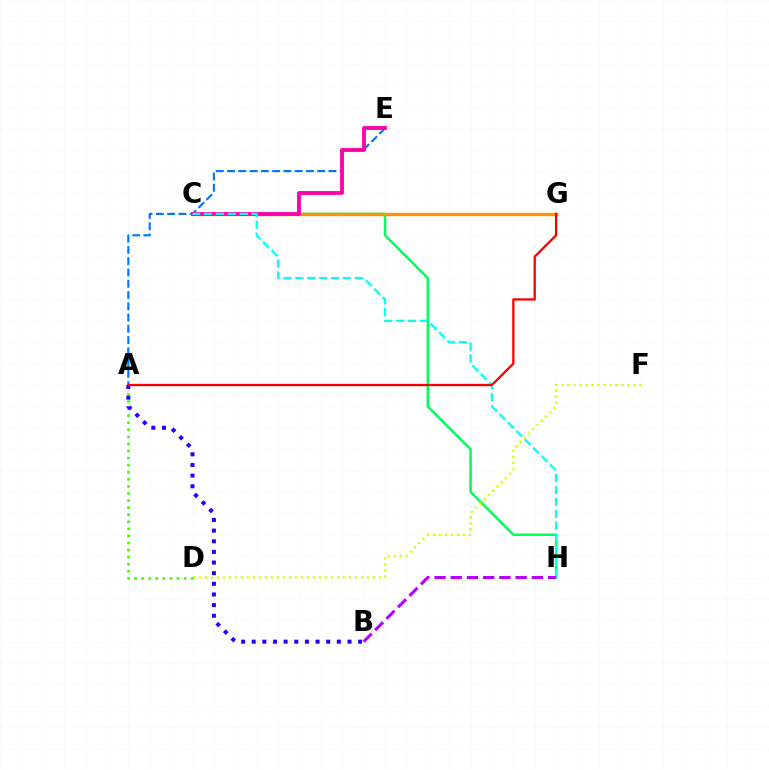{('A', 'E'): [{'color': '#0074ff', 'line_style': 'dashed', 'thickness': 1.53}], ('C', 'H'): [{'color': '#00ff5c', 'line_style': 'solid', 'thickness': 1.78}, {'color': '#00fff6', 'line_style': 'dashed', 'thickness': 1.62}], ('D', 'F'): [{'color': '#d1ff00', 'line_style': 'dotted', 'thickness': 1.63}], ('C', 'G'): [{'color': '#ff9400', 'line_style': 'solid', 'thickness': 2.41}], ('C', 'E'): [{'color': '#ff00ac', 'line_style': 'solid', 'thickness': 2.77}], ('A', 'D'): [{'color': '#3dff00', 'line_style': 'dotted', 'thickness': 1.92}], ('A', 'B'): [{'color': '#2500ff', 'line_style': 'dotted', 'thickness': 2.89}], ('A', 'G'): [{'color': '#ff0000', 'line_style': 'solid', 'thickness': 1.66}], ('B', 'H'): [{'color': '#b900ff', 'line_style': 'dashed', 'thickness': 2.2}]}